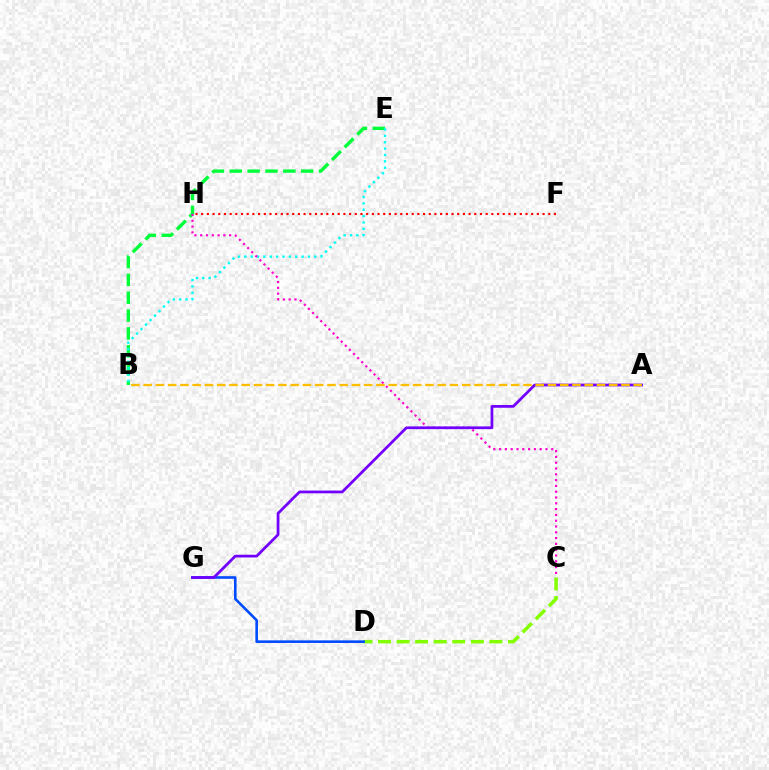{('F', 'H'): [{'color': '#ff0000', 'line_style': 'dotted', 'thickness': 1.55}], ('B', 'E'): [{'color': '#00ff39', 'line_style': 'dashed', 'thickness': 2.43}, {'color': '#00fff6', 'line_style': 'dotted', 'thickness': 1.73}], ('C', 'H'): [{'color': '#ff00cf', 'line_style': 'dotted', 'thickness': 1.58}], ('C', 'D'): [{'color': '#84ff00', 'line_style': 'dashed', 'thickness': 2.52}], ('D', 'G'): [{'color': '#004bff', 'line_style': 'solid', 'thickness': 1.88}], ('A', 'G'): [{'color': '#7200ff', 'line_style': 'solid', 'thickness': 1.98}], ('A', 'B'): [{'color': '#ffbd00', 'line_style': 'dashed', 'thickness': 1.66}]}